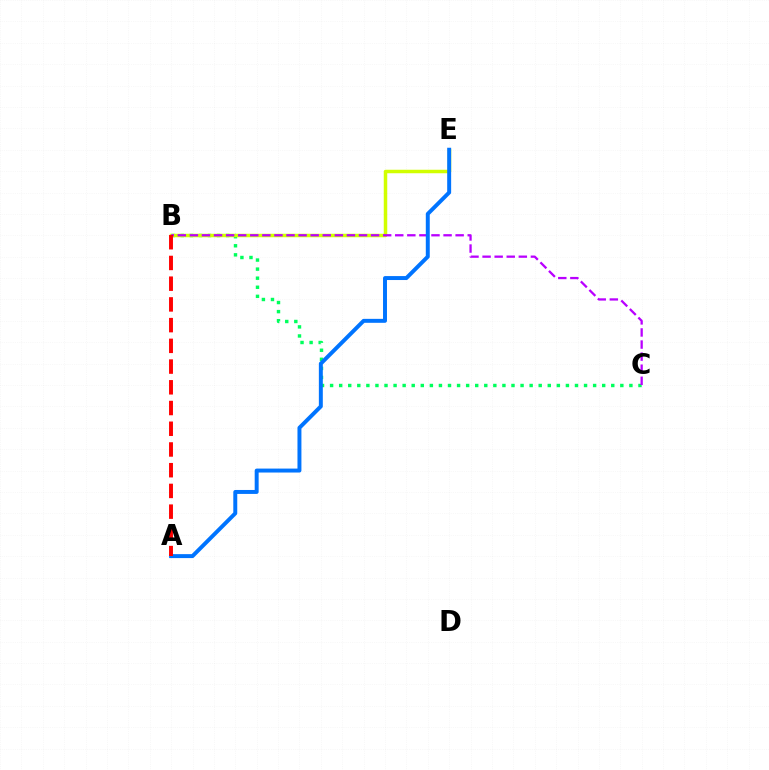{('B', 'C'): [{'color': '#00ff5c', 'line_style': 'dotted', 'thickness': 2.46}, {'color': '#b900ff', 'line_style': 'dashed', 'thickness': 1.64}], ('B', 'E'): [{'color': '#d1ff00', 'line_style': 'solid', 'thickness': 2.52}], ('A', 'E'): [{'color': '#0074ff', 'line_style': 'solid', 'thickness': 2.85}], ('A', 'B'): [{'color': '#ff0000', 'line_style': 'dashed', 'thickness': 2.82}]}